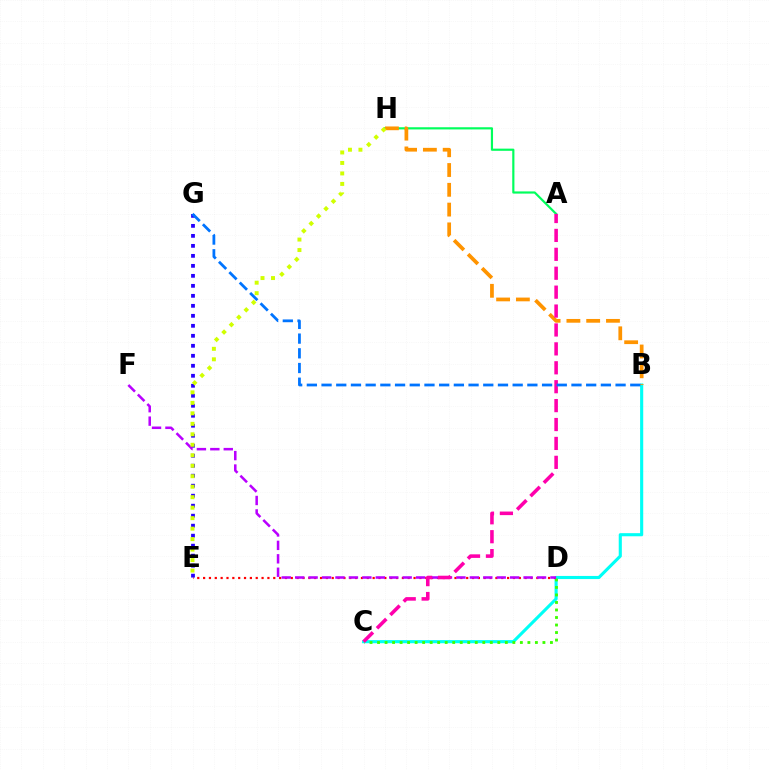{('B', 'C'): [{'color': '#00fff6', 'line_style': 'solid', 'thickness': 2.24}], ('C', 'D'): [{'color': '#3dff00', 'line_style': 'dotted', 'thickness': 2.04}], ('D', 'E'): [{'color': '#ff0000', 'line_style': 'dotted', 'thickness': 1.59}], ('E', 'G'): [{'color': '#2500ff', 'line_style': 'dotted', 'thickness': 2.72}], ('D', 'F'): [{'color': '#b900ff', 'line_style': 'dashed', 'thickness': 1.83}], ('A', 'H'): [{'color': '#00ff5c', 'line_style': 'solid', 'thickness': 1.57}], ('B', 'H'): [{'color': '#ff9400', 'line_style': 'dashed', 'thickness': 2.69}], ('A', 'C'): [{'color': '#ff00ac', 'line_style': 'dashed', 'thickness': 2.57}], ('E', 'H'): [{'color': '#d1ff00', 'line_style': 'dotted', 'thickness': 2.85}], ('B', 'G'): [{'color': '#0074ff', 'line_style': 'dashed', 'thickness': 2.0}]}